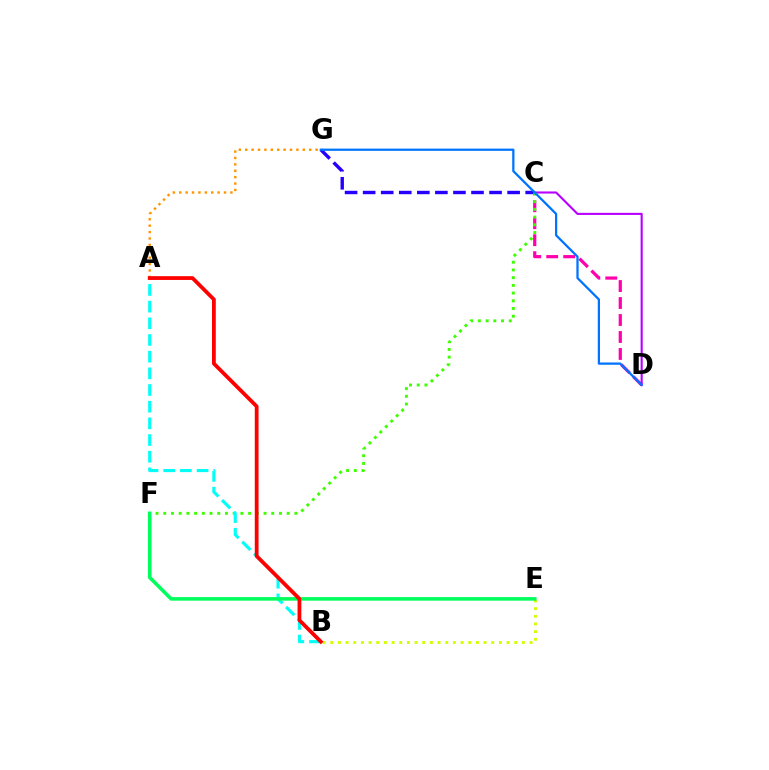{('C', 'D'): [{'color': '#ff00ac', 'line_style': 'dashed', 'thickness': 2.31}, {'color': '#b900ff', 'line_style': 'solid', 'thickness': 1.52}], ('C', 'G'): [{'color': '#2500ff', 'line_style': 'dashed', 'thickness': 2.45}], ('C', 'F'): [{'color': '#3dff00', 'line_style': 'dotted', 'thickness': 2.1}], ('B', 'E'): [{'color': '#d1ff00', 'line_style': 'dotted', 'thickness': 2.08}], ('A', 'B'): [{'color': '#00fff6', 'line_style': 'dashed', 'thickness': 2.27}, {'color': '#ff0000', 'line_style': 'solid', 'thickness': 2.72}], ('D', 'G'): [{'color': '#0074ff', 'line_style': 'solid', 'thickness': 1.63}], ('E', 'F'): [{'color': '#00ff5c', 'line_style': 'solid', 'thickness': 2.57}], ('A', 'G'): [{'color': '#ff9400', 'line_style': 'dotted', 'thickness': 1.74}]}